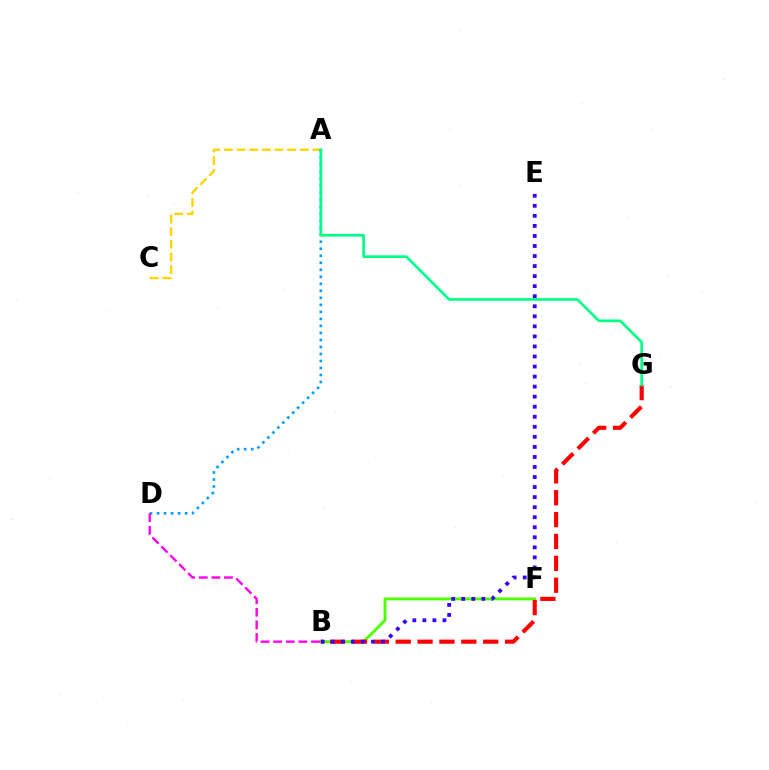{('A', 'C'): [{'color': '#ffd500', 'line_style': 'dashed', 'thickness': 1.72}], ('B', 'F'): [{'color': '#4fff00', 'line_style': 'solid', 'thickness': 2.09}], ('B', 'G'): [{'color': '#ff0000', 'line_style': 'dashed', 'thickness': 2.97}], ('A', 'D'): [{'color': '#009eff', 'line_style': 'dotted', 'thickness': 1.91}], ('B', 'E'): [{'color': '#3700ff', 'line_style': 'dotted', 'thickness': 2.73}], ('A', 'G'): [{'color': '#00ff86', 'line_style': 'solid', 'thickness': 1.93}], ('B', 'D'): [{'color': '#ff00ed', 'line_style': 'dashed', 'thickness': 1.71}]}